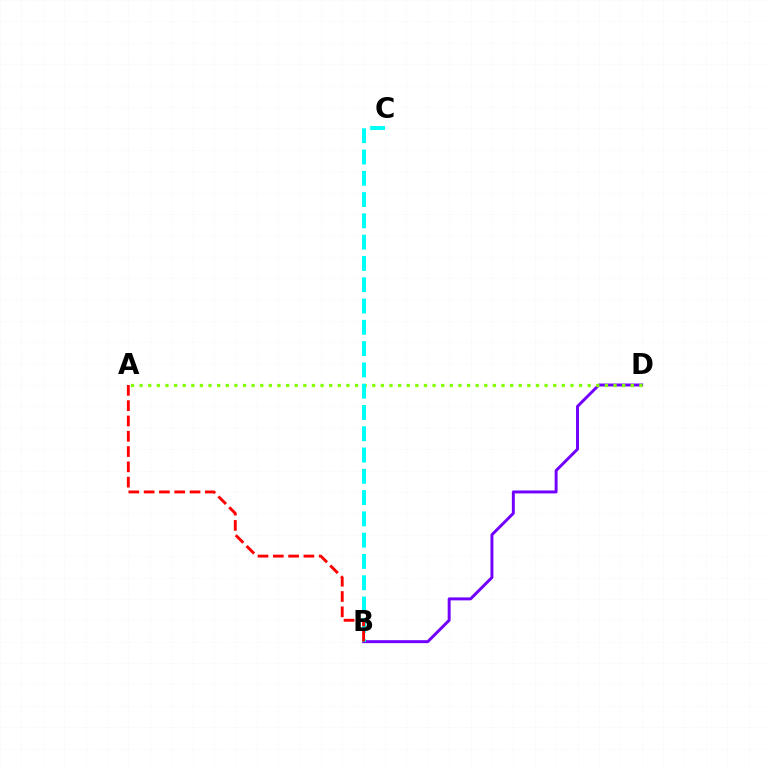{('B', 'D'): [{'color': '#7200ff', 'line_style': 'solid', 'thickness': 2.12}], ('A', 'D'): [{'color': '#84ff00', 'line_style': 'dotted', 'thickness': 2.34}], ('B', 'C'): [{'color': '#00fff6', 'line_style': 'dashed', 'thickness': 2.89}], ('A', 'B'): [{'color': '#ff0000', 'line_style': 'dashed', 'thickness': 2.08}]}